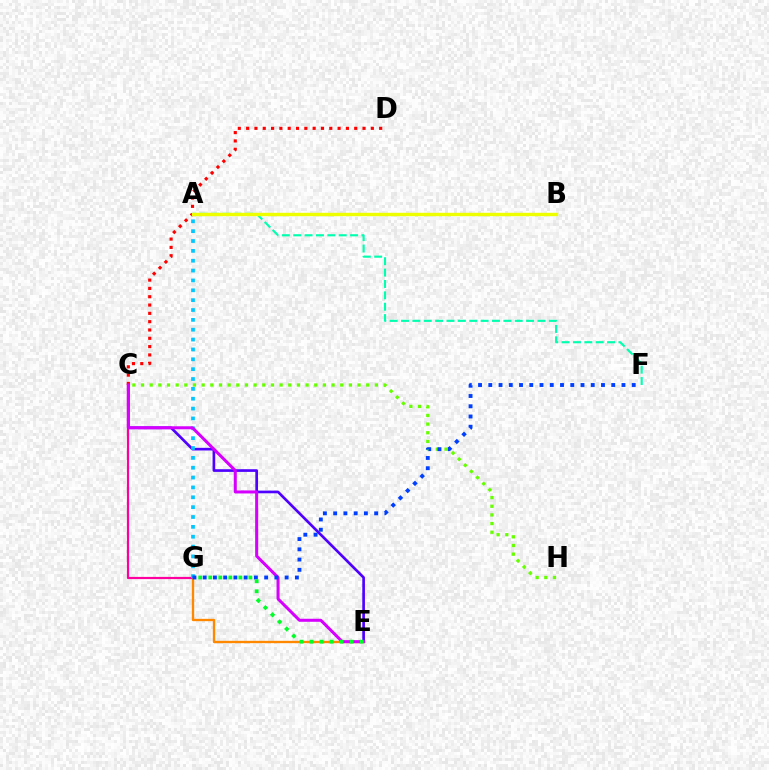{('C', 'H'): [{'color': '#66ff00', 'line_style': 'dotted', 'thickness': 2.35}], ('C', 'E'): [{'color': '#4f00ff', 'line_style': 'solid', 'thickness': 1.92}, {'color': '#d600ff', 'line_style': 'solid', 'thickness': 2.18}], ('C', 'D'): [{'color': '#ff0000', 'line_style': 'dotted', 'thickness': 2.26}], ('C', 'G'): [{'color': '#ff00a0', 'line_style': 'solid', 'thickness': 1.58}], ('E', 'G'): [{'color': '#ff8800', 'line_style': 'solid', 'thickness': 1.69}, {'color': '#00ff27', 'line_style': 'dotted', 'thickness': 2.73}], ('A', 'F'): [{'color': '#00ffaf', 'line_style': 'dashed', 'thickness': 1.55}], ('A', 'B'): [{'color': '#eeff00', 'line_style': 'solid', 'thickness': 2.45}], ('A', 'G'): [{'color': '#00c7ff', 'line_style': 'dotted', 'thickness': 2.68}], ('F', 'G'): [{'color': '#003fff', 'line_style': 'dotted', 'thickness': 2.78}]}